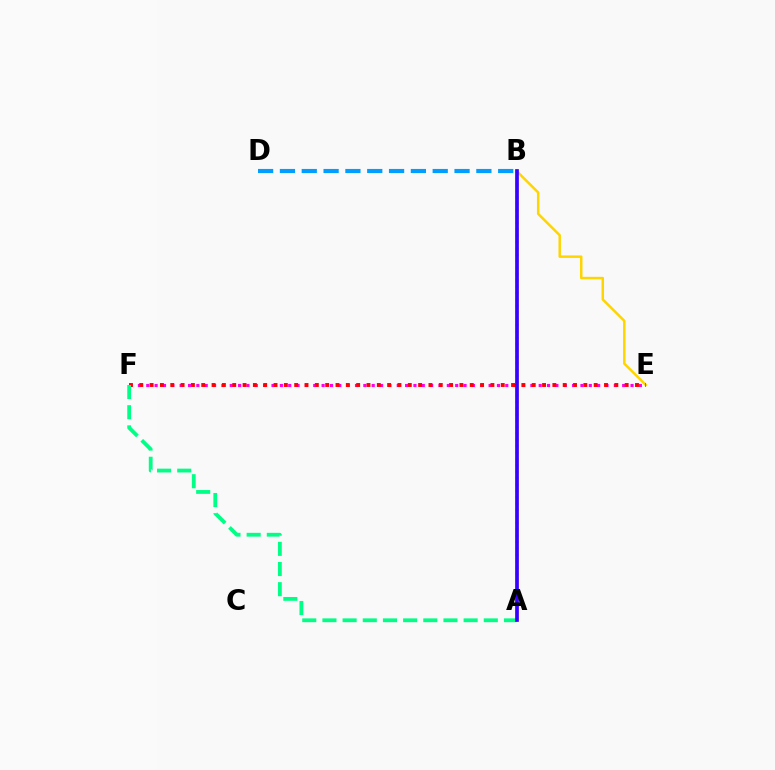{('E', 'F'): [{'color': '#ff00ed', 'line_style': 'dotted', 'thickness': 2.27}, {'color': '#ff0000', 'line_style': 'dotted', 'thickness': 2.81}], ('A', 'B'): [{'color': '#4fff00', 'line_style': 'dotted', 'thickness': 1.74}, {'color': '#3700ff', 'line_style': 'solid', 'thickness': 2.66}], ('B', 'E'): [{'color': '#ffd500', 'line_style': 'solid', 'thickness': 1.79}], ('B', 'D'): [{'color': '#009eff', 'line_style': 'dashed', 'thickness': 2.96}], ('A', 'F'): [{'color': '#00ff86', 'line_style': 'dashed', 'thickness': 2.74}]}